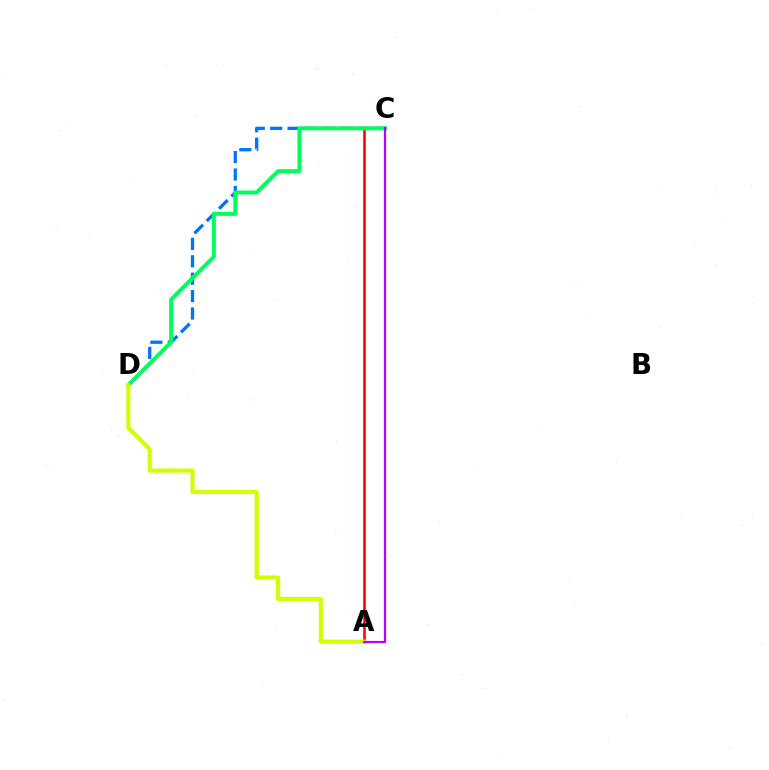{('C', 'D'): [{'color': '#0074ff', 'line_style': 'dashed', 'thickness': 2.37}, {'color': '#00ff5c', 'line_style': 'solid', 'thickness': 2.86}], ('A', 'C'): [{'color': '#ff0000', 'line_style': 'solid', 'thickness': 1.83}, {'color': '#b900ff', 'line_style': 'solid', 'thickness': 1.59}], ('A', 'D'): [{'color': '#d1ff00', 'line_style': 'solid', 'thickness': 2.96}]}